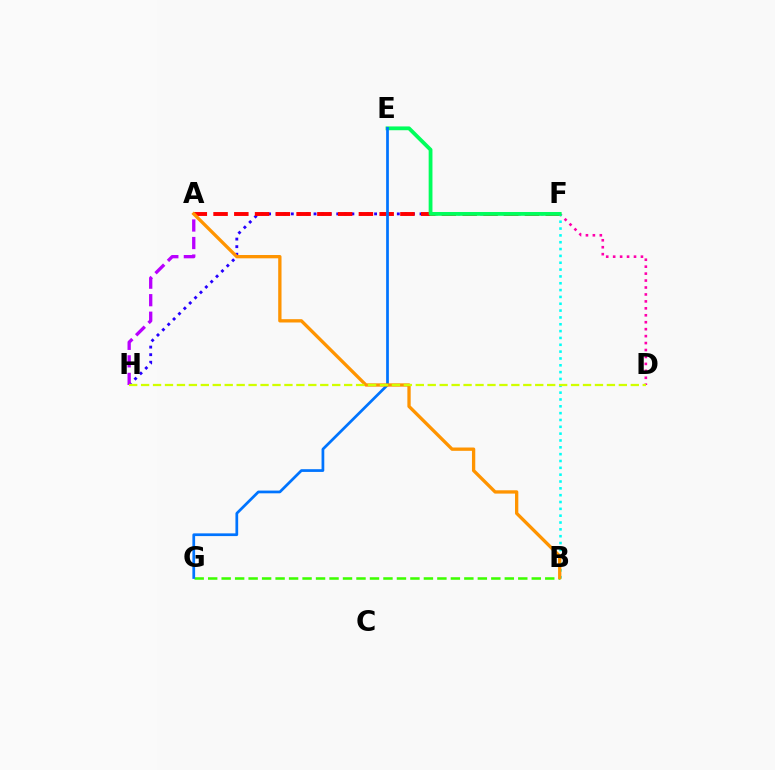{('F', 'H'): [{'color': '#2500ff', 'line_style': 'dotted', 'thickness': 2.06}], ('D', 'F'): [{'color': '#ff00ac', 'line_style': 'dotted', 'thickness': 1.89}], ('A', 'H'): [{'color': '#b900ff', 'line_style': 'dashed', 'thickness': 2.38}], ('A', 'F'): [{'color': '#ff0000', 'line_style': 'dashed', 'thickness': 2.82}], ('B', 'F'): [{'color': '#00fff6', 'line_style': 'dotted', 'thickness': 1.86}], ('B', 'G'): [{'color': '#3dff00', 'line_style': 'dashed', 'thickness': 1.83}], ('E', 'F'): [{'color': '#00ff5c', 'line_style': 'solid', 'thickness': 2.73}], ('E', 'G'): [{'color': '#0074ff', 'line_style': 'solid', 'thickness': 1.97}], ('A', 'B'): [{'color': '#ff9400', 'line_style': 'solid', 'thickness': 2.38}], ('D', 'H'): [{'color': '#d1ff00', 'line_style': 'dashed', 'thickness': 1.62}]}